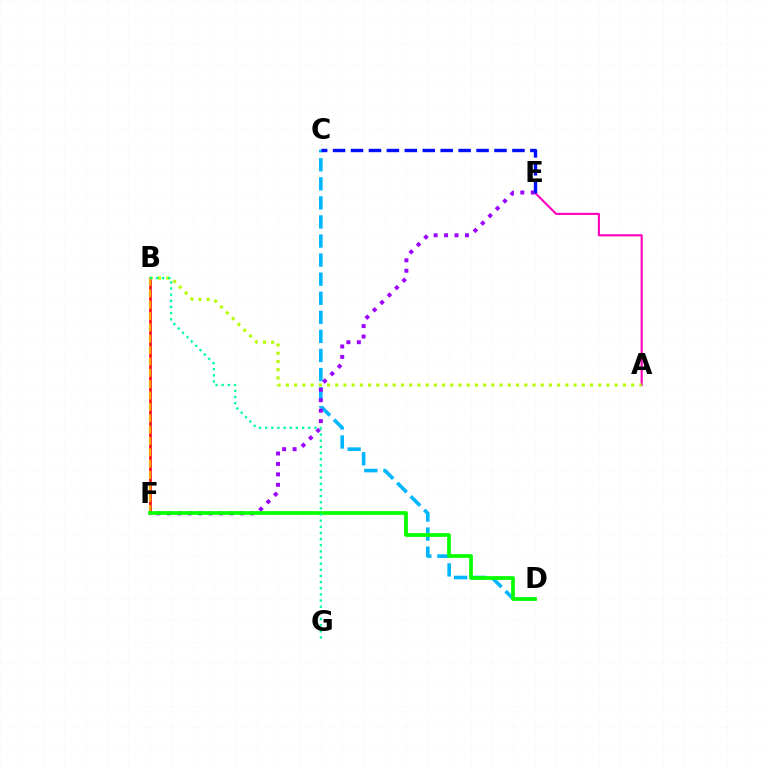{('C', 'D'): [{'color': '#00b5ff', 'line_style': 'dashed', 'thickness': 2.59}], ('B', 'F'): [{'color': '#ff0000', 'line_style': 'solid', 'thickness': 1.85}, {'color': '#ffa500', 'line_style': 'dashed', 'thickness': 1.54}], ('E', 'F'): [{'color': '#9b00ff', 'line_style': 'dotted', 'thickness': 2.84}], ('A', 'E'): [{'color': '#ff00bd', 'line_style': 'solid', 'thickness': 1.53}], ('A', 'B'): [{'color': '#b3ff00', 'line_style': 'dotted', 'thickness': 2.23}], ('C', 'E'): [{'color': '#0010ff', 'line_style': 'dashed', 'thickness': 2.44}], ('D', 'F'): [{'color': '#08ff00', 'line_style': 'solid', 'thickness': 2.68}], ('B', 'G'): [{'color': '#00ff9d', 'line_style': 'dotted', 'thickness': 1.67}]}